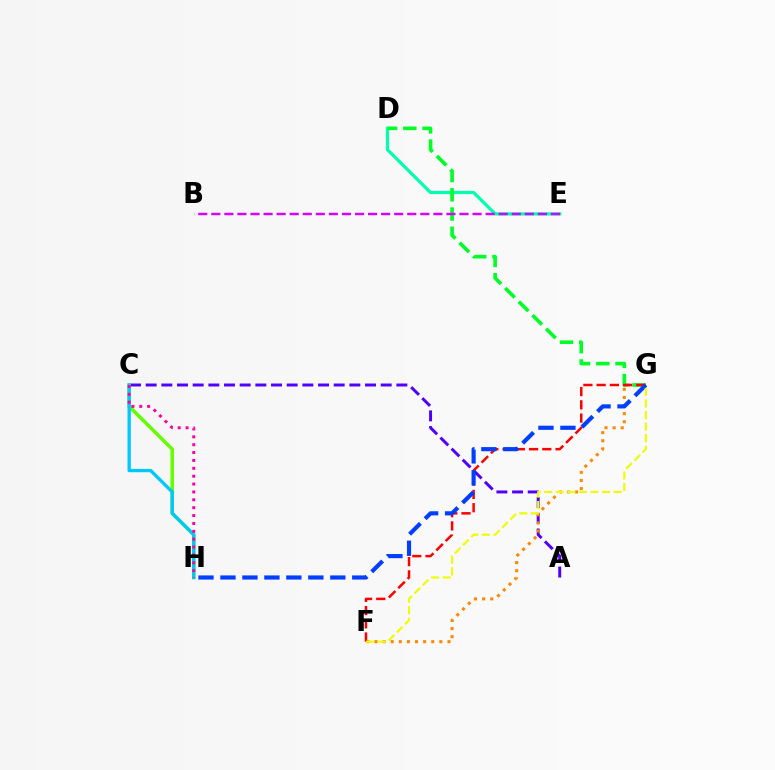{('D', 'E'): [{'color': '#00ffaf', 'line_style': 'solid', 'thickness': 2.32}], ('A', 'C'): [{'color': '#4f00ff', 'line_style': 'dashed', 'thickness': 2.13}], ('C', 'H'): [{'color': '#66ff00', 'line_style': 'solid', 'thickness': 2.54}, {'color': '#00c7ff', 'line_style': 'solid', 'thickness': 2.4}, {'color': '#ff00a0', 'line_style': 'dotted', 'thickness': 2.14}], ('F', 'G'): [{'color': '#ff8800', 'line_style': 'dotted', 'thickness': 2.2}, {'color': '#ff0000', 'line_style': 'dashed', 'thickness': 1.8}, {'color': '#eeff00', 'line_style': 'dashed', 'thickness': 1.57}], ('D', 'G'): [{'color': '#00ff27', 'line_style': 'dashed', 'thickness': 2.61}], ('B', 'E'): [{'color': '#d600ff', 'line_style': 'dashed', 'thickness': 1.77}], ('G', 'H'): [{'color': '#003fff', 'line_style': 'dashed', 'thickness': 2.98}]}